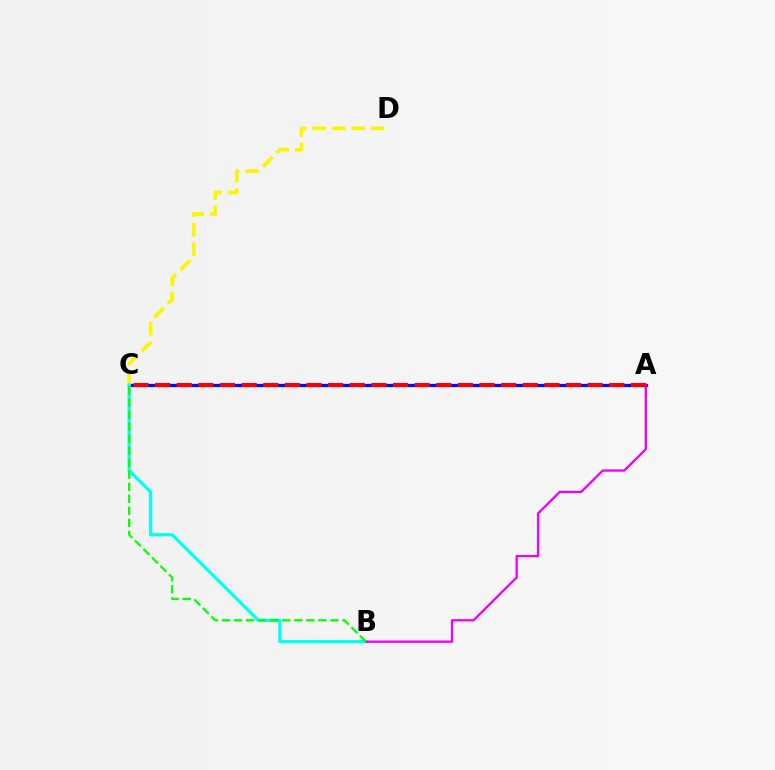{('A', 'C'): [{'color': '#0010ff', 'line_style': 'solid', 'thickness': 2.36}, {'color': '#ff0000', 'line_style': 'dashed', 'thickness': 2.94}], ('C', 'D'): [{'color': '#fcf500', 'line_style': 'dashed', 'thickness': 2.65}], ('B', 'C'): [{'color': '#00fff6', 'line_style': 'solid', 'thickness': 2.32}, {'color': '#08ff00', 'line_style': 'dashed', 'thickness': 1.64}], ('A', 'B'): [{'color': '#ee00ff', 'line_style': 'solid', 'thickness': 1.67}]}